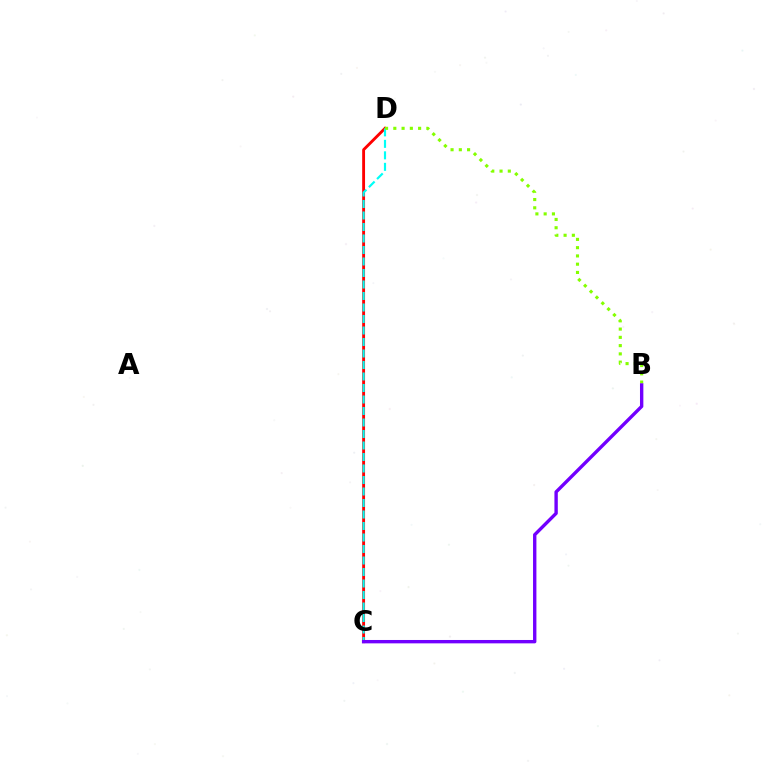{('C', 'D'): [{'color': '#ff0000', 'line_style': 'solid', 'thickness': 2.06}, {'color': '#00fff6', 'line_style': 'dashed', 'thickness': 1.56}], ('B', 'D'): [{'color': '#84ff00', 'line_style': 'dotted', 'thickness': 2.25}], ('B', 'C'): [{'color': '#7200ff', 'line_style': 'solid', 'thickness': 2.43}]}